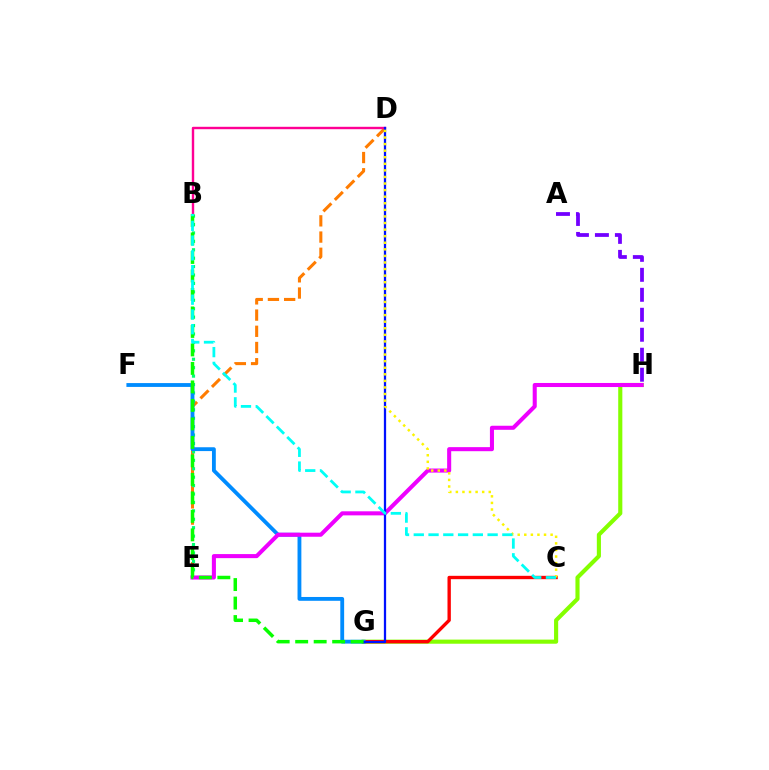{('G', 'H'): [{'color': '#84ff00', 'line_style': 'solid', 'thickness': 2.97}], ('A', 'H'): [{'color': '#7200ff', 'line_style': 'dashed', 'thickness': 2.71}], ('D', 'E'): [{'color': '#ff7c00', 'line_style': 'dashed', 'thickness': 2.2}], ('C', 'G'): [{'color': '#ff0000', 'line_style': 'solid', 'thickness': 2.42}], ('B', 'D'): [{'color': '#ff0094', 'line_style': 'solid', 'thickness': 1.73}], ('B', 'E'): [{'color': '#00ff74', 'line_style': 'dotted', 'thickness': 2.29}], ('F', 'G'): [{'color': '#008cff', 'line_style': 'solid', 'thickness': 2.76}], ('E', 'H'): [{'color': '#ee00ff', 'line_style': 'solid', 'thickness': 2.92}], ('D', 'G'): [{'color': '#0010ff', 'line_style': 'solid', 'thickness': 1.63}], ('C', 'D'): [{'color': '#fcf500', 'line_style': 'dotted', 'thickness': 1.79}], ('B', 'G'): [{'color': '#08ff00', 'line_style': 'dashed', 'thickness': 2.51}], ('B', 'C'): [{'color': '#00fff6', 'line_style': 'dashed', 'thickness': 2.01}]}